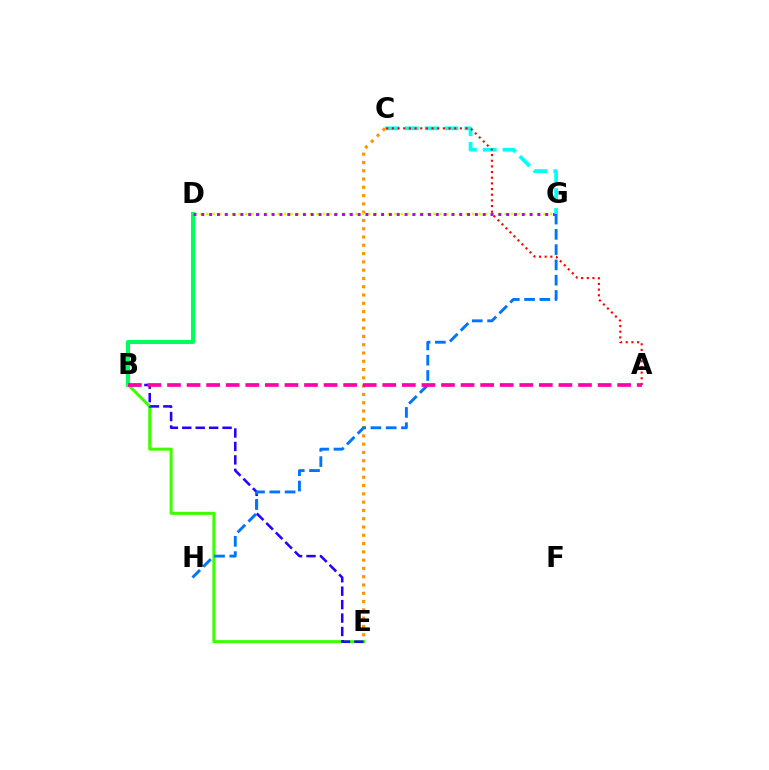{('C', 'E'): [{'color': '#ff9400', 'line_style': 'dotted', 'thickness': 2.25}], ('B', 'D'): [{'color': '#00ff5c', 'line_style': 'solid', 'thickness': 2.92}], ('D', 'G'): [{'color': '#d1ff00', 'line_style': 'dotted', 'thickness': 1.76}, {'color': '#b900ff', 'line_style': 'dotted', 'thickness': 2.12}], ('B', 'E'): [{'color': '#3dff00', 'line_style': 'solid', 'thickness': 2.19}, {'color': '#2500ff', 'line_style': 'dashed', 'thickness': 1.83}], ('C', 'G'): [{'color': '#00fff6', 'line_style': 'dashed', 'thickness': 2.7}], ('A', 'C'): [{'color': '#ff0000', 'line_style': 'dotted', 'thickness': 1.54}], ('G', 'H'): [{'color': '#0074ff', 'line_style': 'dashed', 'thickness': 2.08}], ('A', 'B'): [{'color': '#ff00ac', 'line_style': 'dashed', 'thickness': 2.66}]}